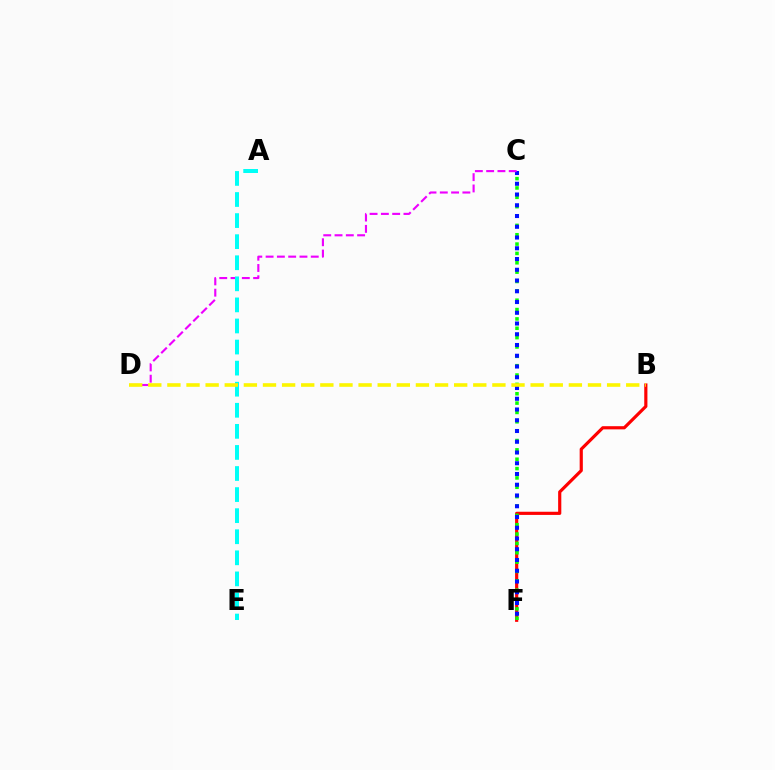{('B', 'F'): [{'color': '#ff0000', 'line_style': 'solid', 'thickness': 2.28}], ('C', 'F'): [{'color': '#08ff00', 'line_style': 'dotted', 'thickness': 2.54}, {'color': '#0010ff', 'line_style': 'dotted', 'thickness': 2.92}], ('C', 'D'): [{'color': '#ee00ff', 'line_style': 'dashed', 'thickness': 1.53}], ('A', 'E'): [{'color': '#00fff6', 'line_style': 'dashed', 'thickness': 2.86}], ('B', 'D'): [{'color': '#fcf500', 'line_style': 'dashed', 'thickness': 2.6}]}